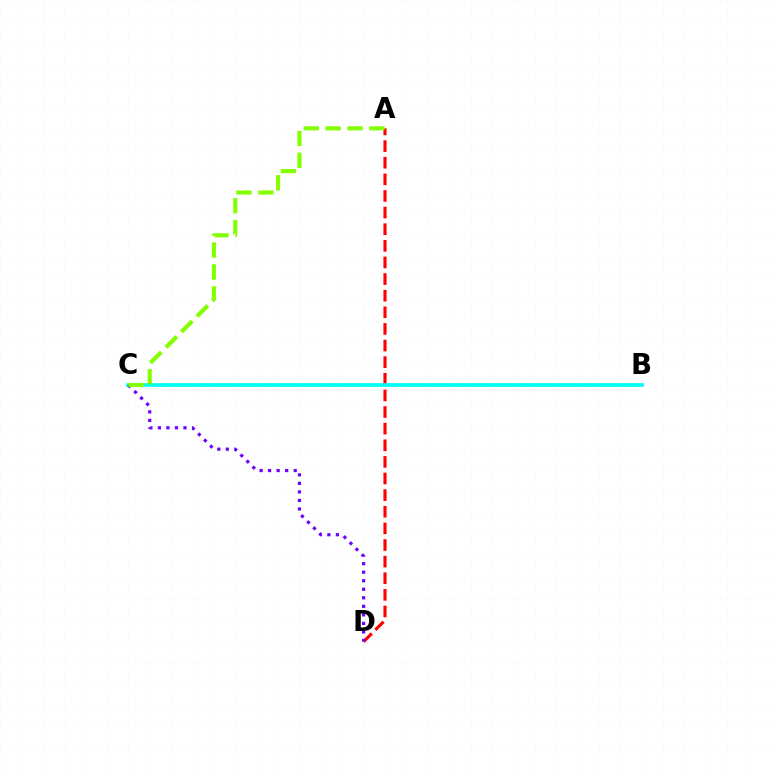{('A', 'D'): [{'color': '#ff0000', 'line_style': 'dashed', 'thickness': 2.26}], ('B', 'C'): [{'color': '#00fff6', 'line_style': 'solid', 'thickness': 2.64}], ('C', 'D'): [{'color': '#7200ff', 'line_style': 'dotted', 'thickness': 2.32}], ('A', 'C'): [{'color': '#84ff00', 'line_style': 'dashed', 'thickness': 2.98}]}